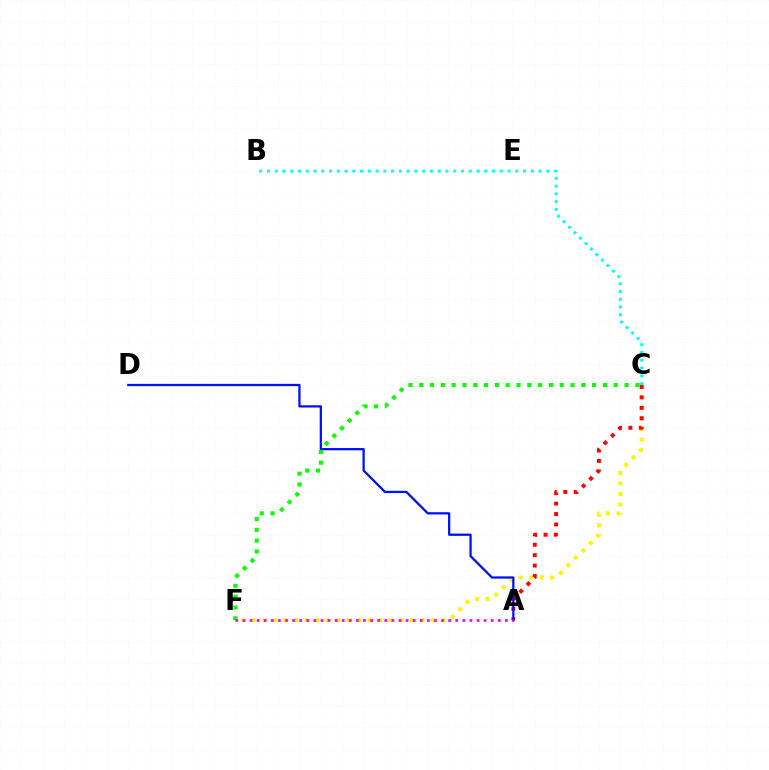{('B', 'C'): [{'color': '#00fff6', 'line_style': 'dotted', 'thickness': 2.11}], ('C', 'F'): [{'color': '#fcf500', 'line_style': 'dotted', 'thickness': 2.86}, {'color': '#08ff00', 'line_style': 'dotted', 'thickness': 2.94}], ('A', 'C'): [{'color': '#ff0000', 'line_style': 'dotted', 'thickness': 2.83}], ('A', 'D'): [{'color': '#0010ff', 'line_style': 'solid', 'thickness': 1.63}], ('A', 'F'): [{'color': '#ee00ff', 'line_style': 'dotted', 'thickness': 1.93}]}